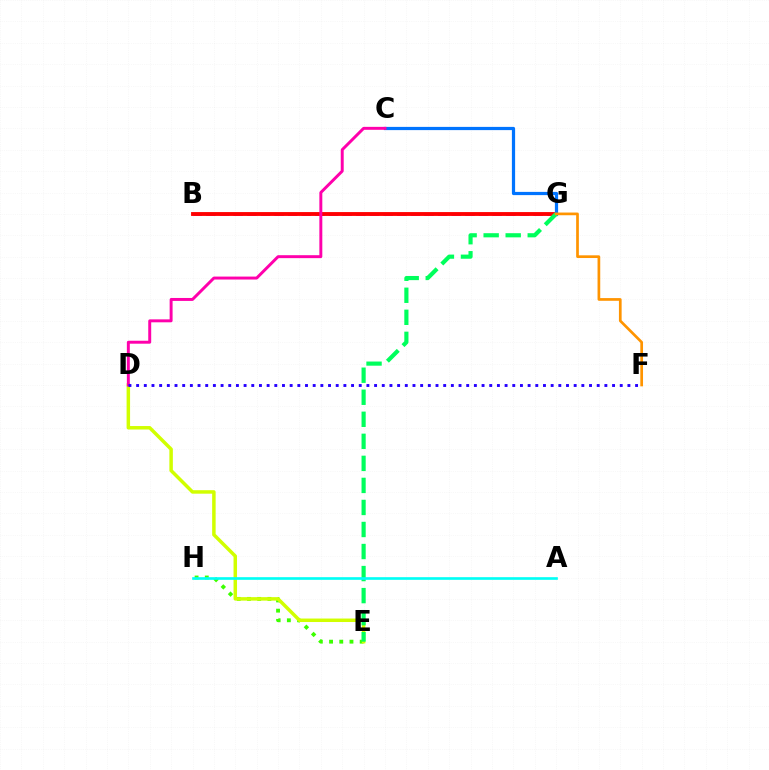{('E', 'H'): [{'color': '#3dff00', 'line_style': 'dotted', 'thickness': 2.77}], ('D', 'E'): [{'color': '#d1ff00', 'line_style': 'solid', 'thickness': 2.51}], ('B', 'G'): [{'color': '#b900ff', 'line_style': 'dashed', 'thickness': 1.85}, {'color': '#ff0000', 'line_style': 'solid', 'thickness': 2.77}], ('C', 'G'): [{'color': '#0074ff', 'line_style': 'solid', 'thickness': 2.32}], ('E', 'G'): [{'color': '#00ff5c', 'line_style': 'dashed', 'thickness': 2.99}], ('A', 'H'): [{'color': '#00fff6', 'line_style': 'solid', 'thickness': 1.91}], ('F', 'G'): [{'color': '#ff9400', 'line_style': 'solid', 'thickness': 1.95}], ('C', 'D'): [{'color': '#ff00ac', 'line_style': 'solid', 'thickness': 2.13}], ('D', 'F'): [{'color': '#2500ff', 'line_style': 'dotted', 'thickness': 2.09}]}